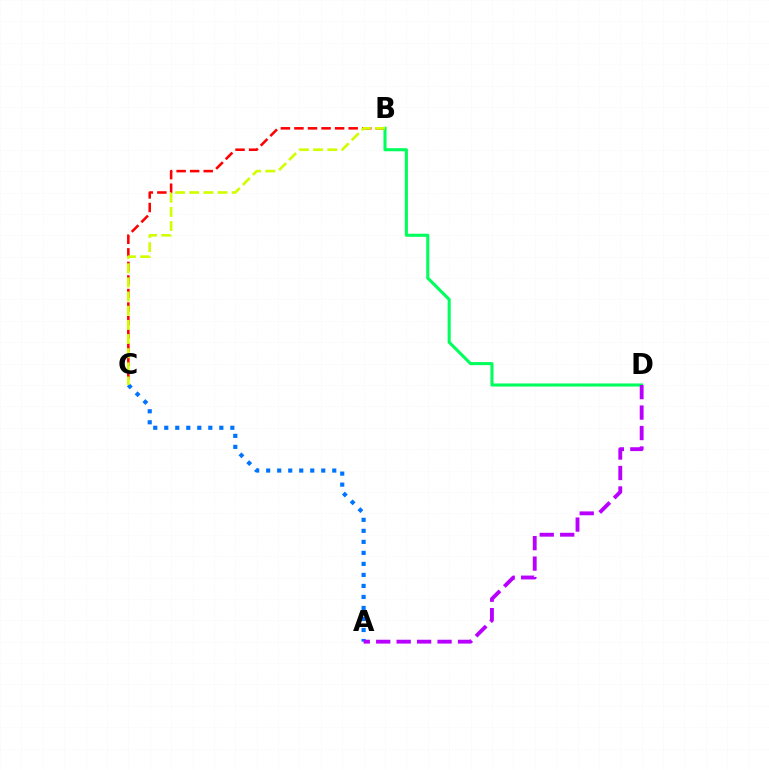{('B', 'C'): [{'color': '#ff0000', 'line_style': 'dashed', 'thickness': 1.84}, {'color': '#d1ff00', 'line_style': 'dashed', 'thickness': 1.92}], ('B', 'D'): [{'color': '#00ff5c', 'line_style': 'solid', 'thickness': 2.22}], ('A', 'C'): [{'color': '#0074ff', 'line_style': 'dotted', 'thickness': 2.99}], ('A', 'D'): [{'color': '#b900ff', 'line_style': 'dashed', 'thickness': 2.78}]}